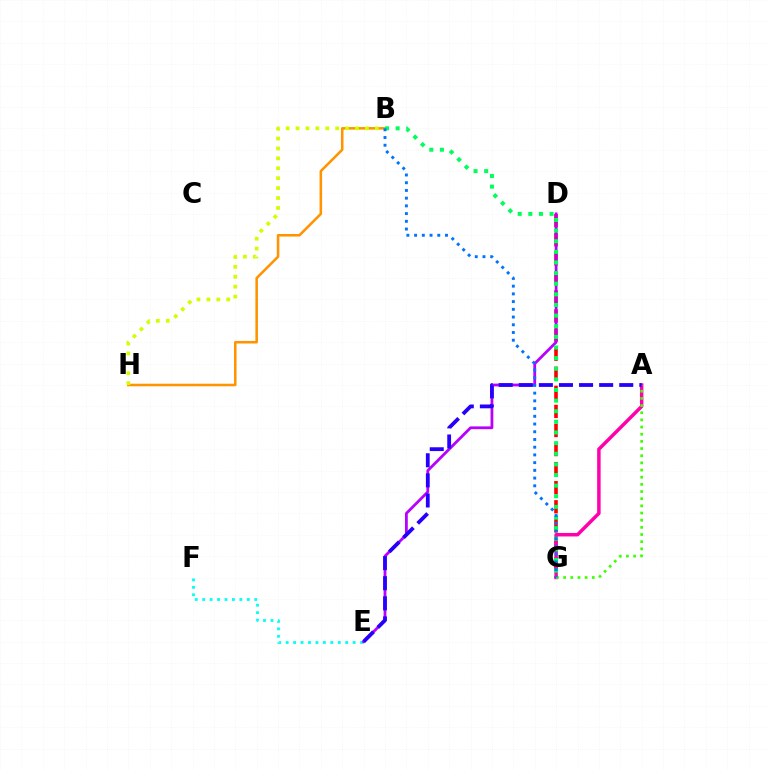{('D', 'G'): [{'color': '#ff0000', 'line_style': 'dashed', 'thickness': 2.59}], ('A', 'G'): [{'color': '#ff00ac', 'line_style': 'solid', 'thickness': 2.5}, {'color': '#3dff00', 'line_style': 'dotted', 'thickness': 1.95}], ('E', 'F'): [{'color': '#00fff6', 'line_style': 'dotted', 'thickness': 2.02}], ('B', 'H'): [{'color': '#ff9400', 'line_style': 'solid', 'thickness': 1.84}, {'color': '#d1ff00', 'line_style': 'dotted', 'thickness': 2.69}], ('D', 'E'): [{'color': '#b900ff', 'line_style': 'solid', 'thickness': 2.01}], ('B', 'G'): [{'color': '#00ff5c', 'line_style': 'dotted', 'thickness': 2.89}, {'color': '#0074ff', 'line_style': 'dotted', 'thickness': 2.1}], ('A', 'E'): [{'color': '#2500ff', 'line_style': 'dashed', 'thickness': 2.73}]}